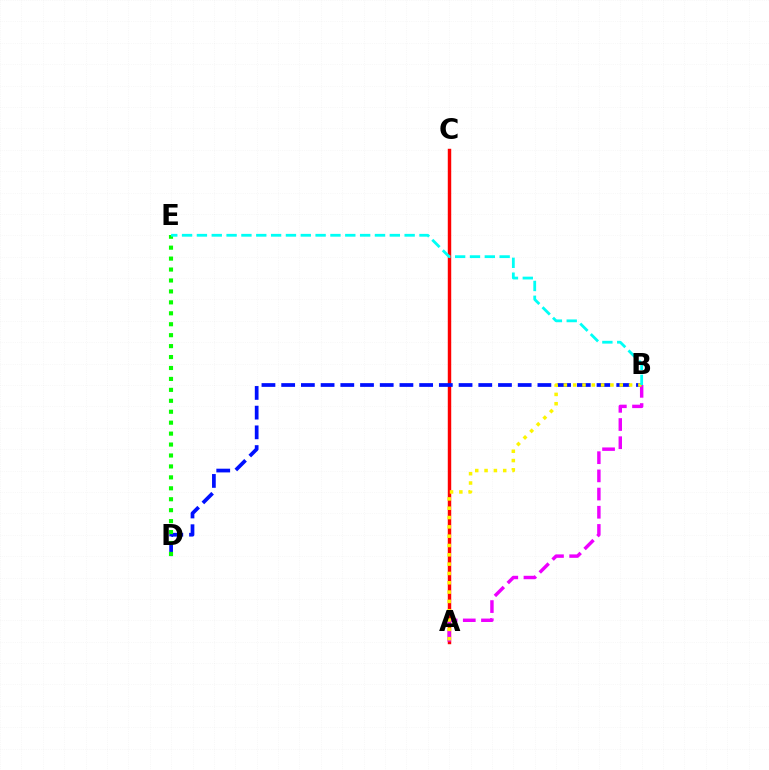{('A', 'C'): [{'color': '#ff0000', 'line_style': 'solid', 'thickness': 2.47}], ('A', 'B'): [{'color': '#ee00ff', 'line_style': 'dashed', 'thickness': 2.47}, {'color': '#fcf500', 'line_style': 'dotted', 'thickness': 2.53}], ('B', 'D'): [{'color': '#0010ff', 'line_style': 'dashed', 'thickness': 2.68}], ('D', 'E'): [{'color': '#08ff00', 'line_style': 'dotted', 'thickness': 2.97}], ('B', 'E'): [{'color': '#00fff6', 'line_style': 'dashed', 'thickness': 2.02}]}